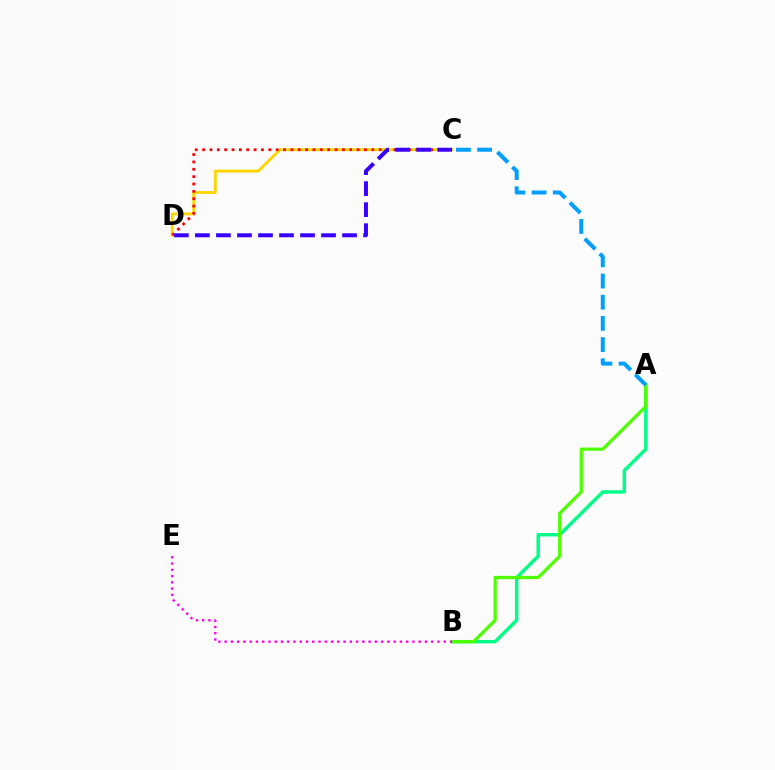{('A', 'B'): [{'color': '#00ff86', 'line_style': 'solid', 'thickness': 2.47}, {'color': '#4fff00', 'line_style': 'solid', 'thickness': 2.34}], ('C', 'D'): [{'color': '#ffd500', 'line_style': 'solid', 'thickness': 2.06}, {'color': '#ff0000', 'line_style': 'dotted', 'thickness': 2.0}, {'color': '#3700ff', 'line_style': 'dashed', 'thickness': 2.86}], ('B', 'E'): [{'color': '#ff00ed', 'line_style': 'dotted', 'thickness': 1.7}], ('A', 'C'): [{'color': '#009eff', 'line_style': 'dashed', 'thickness': 2.88}]}